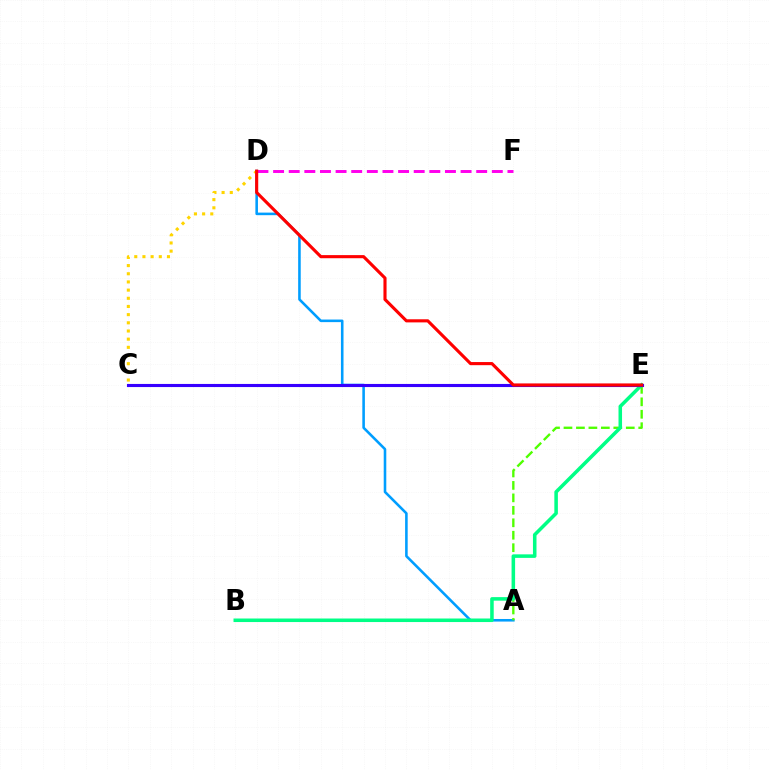{('A', 'D'): [{'color': '#009eff', 'line_style': 'solid', 'thickness': 1.86}], ('C', 'D'): [{'color': '#ffd500', 'line_style': 'dotted', 'thickness': 2.22}], ('D', 'F'): [{'color': '#ff00ed', 'line_style': 'dashed', 'thickness': 2.12}], ('A', 'E'): [{'color': '#4fff00', 'line_style': 'dashed', 'thickness': 1.69}], ('B', 'E'): [{'color': '#00ff86', 'line_style': 'solid', 'thickness': 2.55}], ('C', 'E'): [{'color': '#3700ff', 'line_style': 'solid', 'thickness': 2.24}], ('D', 'E'): [{'color': '#ff0000', 'line_style': 'solid', 'thickness': 2.25}]}